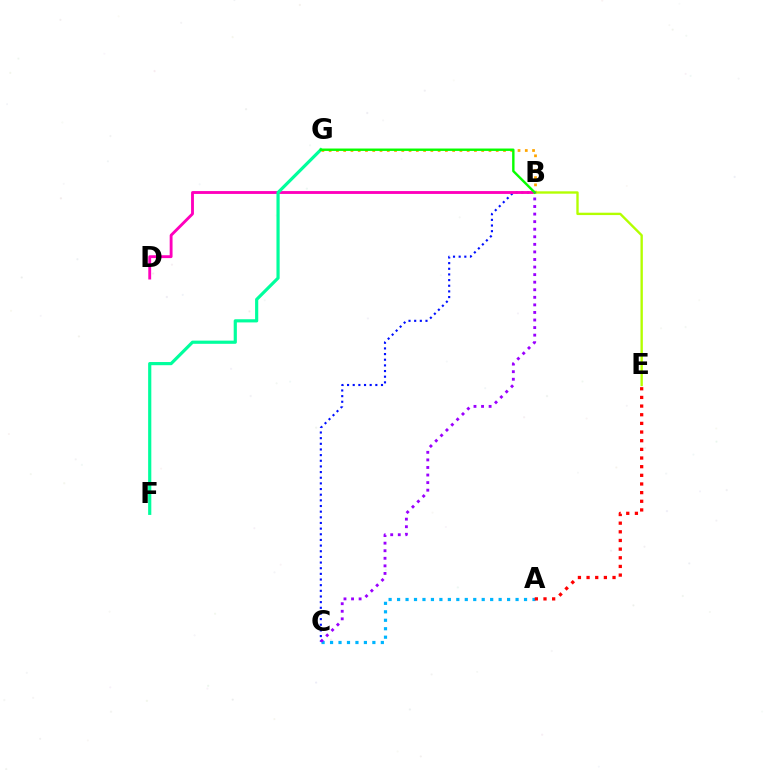{('B', 'G'): [{'color': '#ffa500', 'line_style': 'dotted', 'thickness': 1.97}, {'color': '#08ff00', 'line_style': 'solid', 'thickness': 1.73}], ('B', 'C'): [{'color': '#0010ff', 'line_style': 'dotted', 'thickness': 1.54}, {'color': '#9b00ff', 'line_style': 'dotted', 'thickness': 2.06}], ('B', 'D'): [{'color': '#ff00bd', 'line_style': 'solid', 'thickness': 2.06}], ('A', 'C'): [{'color': '#00b5ff', 'line_style': 'dotted', 'thickness': 2.3}], ('F', 'G'): [{'color': '#00ff9d', 'line_style': 'solid', 'thickness': 2.29}], ('B', 'E'): [{'color': '#b3ff00', 'line_style': 'solid', 'thickness': 1.71}], ('A', 'E'): [{'color': '#ff0000', 'line_style': 'dotted', 'thickness': 2.35}]}